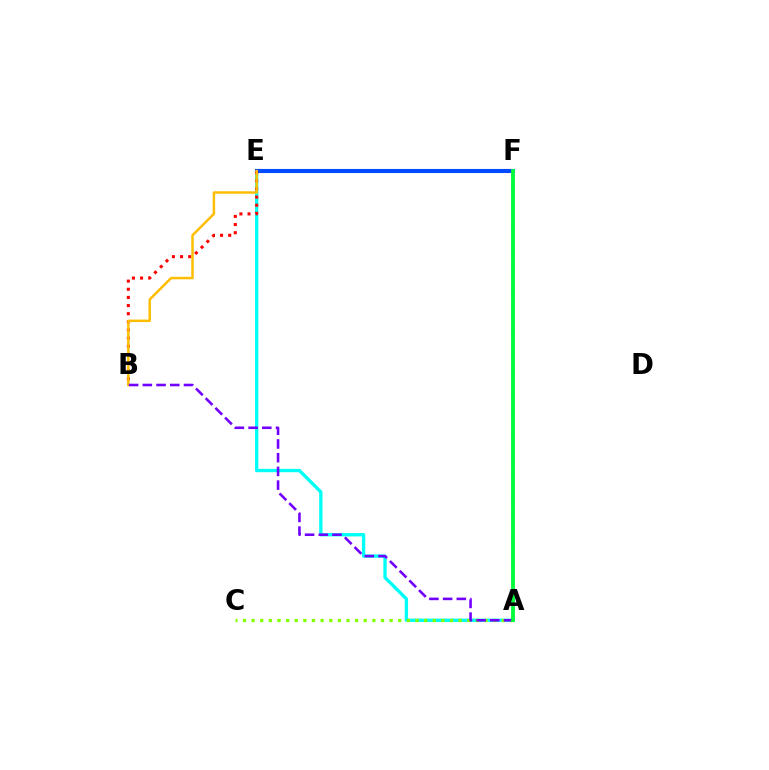{('A', 'E'): [{'color': '#00fff6', 'line_style': 'solid', 'thickness': 2.41}], ('E', 'F'): [{'color': '#004bff', 'line_style': 'solid', 'thickness': 2.95}], ('B', 'E'): [{'color': '#ff0000', 'line_style': 'dotted', 'thickness': 2.21}, {'color': '#ffbd00', 'line_style': 'solid', 'thickness': 1.78}], ('A', 'F'): [{'color': '#ff00cf', 'line_style': 'dashed', 'thickness': 1.77}, {'color': '#00ff39', 'line_style': 'solid', 'thickness': 2.74}], ('A', 'C'): [{'color': '#84ff00', 'line_style': 'dotted', 'thickness': 2.34}], ('A', 'B'): [{'color': '#7200ff', 'line_style': 'dashed', 'thickness': 1.86}]}